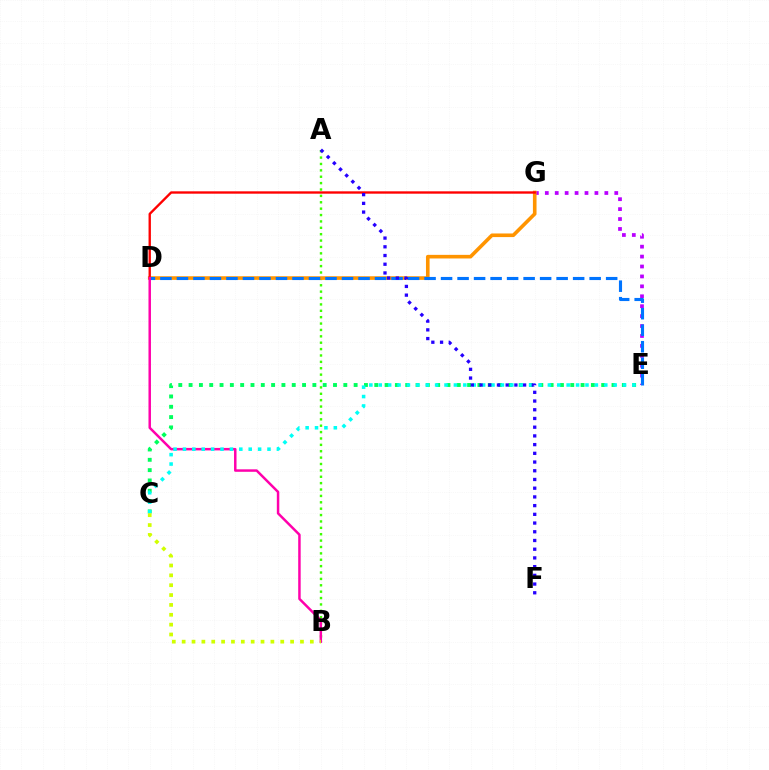{('E', 'G'): [{'color': '#b900ff', 'line_style': 'dotted', 'thickness': 2.7}], ('C', 'E'): [{'color': '#00ff5c', 'line_style': 'dotted', 'thickness': 2.8}, {'color': '#00fff6', 'line_style': 'dotted', 'thickness': 2.55}], ('A', 'B'): [{'color': '#3dff00', 'line_style': 'dotted', 'thickness': 1.73}], ('D', 'G'): [{'color': '#ff9400', 'line_style': 'solid', 'thickness': 2.6}, {'color': '#ff0000', 'line_style': 'solid', 'thickness': 1.7}], ('D', 'E'): [{'color': '#0074ff', 'line_style': 'dashed', 'thickness': 2.24}], ('B', 'D'): [{'color': '#ff00ac', 'line_style': 'solid', 'thickness': 1.79}], ('A', 'F'): [{'color': '#2500ff', 'line_style': 'dotted', 'thickness': 2.37}], ('B', 'C'): [{'color': '#d1ff00', 'line_style': 'dotted', 'thickness': 2.68}]}